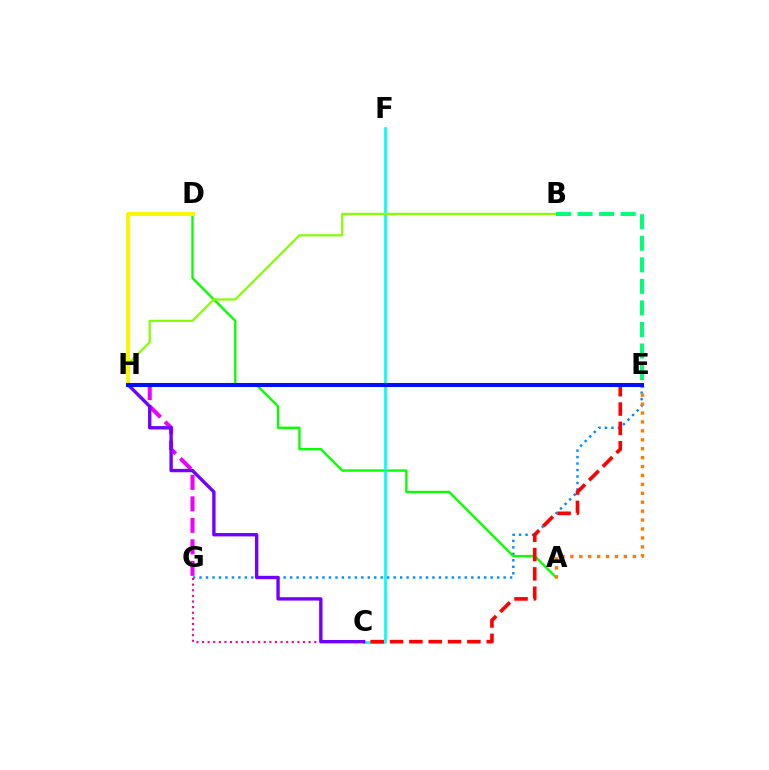{('E', 'G'): [{'color': '#008cff', 'line_style': 'dotted', 'thickness': 1.76}], ('A', 'D'): [{'color': '#08ff00', 'line_style': 'solid', 'thickness': 1.7}], ('C', 'F'): [{'color': '#00fff6', 'line_style': 'solid', 'thickness': 1.96}], ('B', 'H'): [{'color': '#84ff00', 'line_style': 'solid', 'thickness': 1.57}], ('G', 'H'): [{'color': '#ee00ff', 'line_style': 'dashed', 'thickness': 2.92}], ('C', 'E'): [{'color': '#ff0000', 'line_style': 'dashed', 'thickness': 2.63}], ('D', 'H'): [{'color': '#fcf500', 'line_style': 'solid', 'thickness': 2.85}], ('A', 'E'): [{'color': '#ff7c00', 'line_style': 'dotted', 'thickness': 2.42}], ('C', 'G'): [{'color': '#ff0094', 'line_style': 'dotted', 'thickness': 1.52}], ('B', 'E'): [{'color': '#00ff74', 'line_style': 'dashed', 'thickness': 2.93}], ('C', 'H'): [{'color': '#7200ff', 'line_style': 'solid', 'thickness': 2.43}], ('E', 'H'): [{'color': '#0010ff', 'line_style': 'solid', 'thickness': 2.9}]}